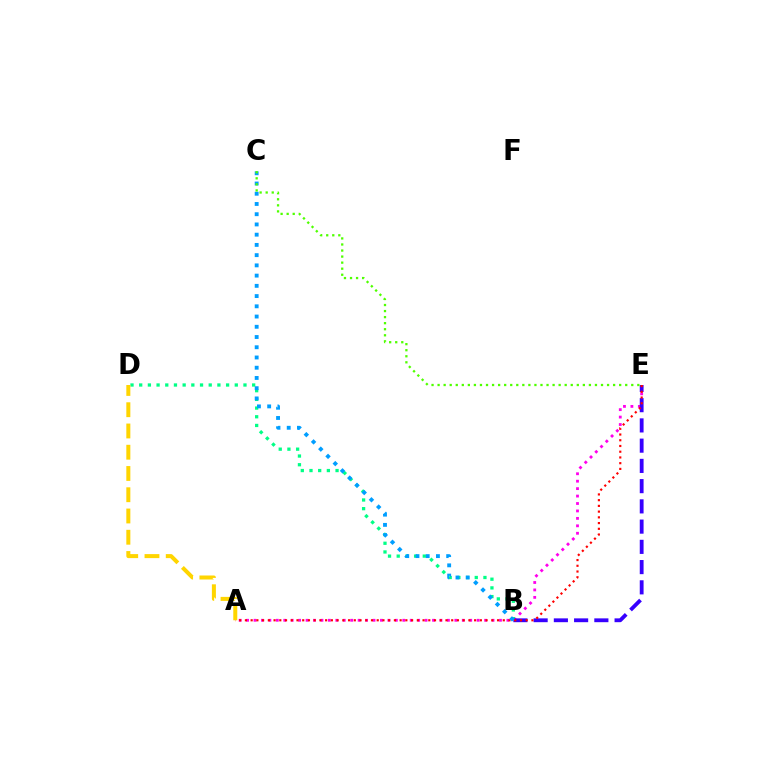{('A', 'E'): [{'color': '#ff00ed', 'line_style': 'dotted', 'thickness': 2.02}, {'color': '#ff0000', 'line_style': 'dotted', 'thickness': 1.56}], ('B', 'D'): [{'color': '#00ff86', 'line_style': 'dotted', 'thickness': 2.36}], ('B', 'E'): [{'color': '#3700ff', 'line_style': 'dashed', 'thickness': 2.75}], ('B', 'C'): [{'color': '#009eff', 'line_style': 'dotted', 'thickness': 2.78}], ('A', 'D'): [{'color': '#ffd500', 'line_style': 'dashed', 'thickness': 2.89}], ('C', 'E'): [{'color': '#4fff00', 'line_style': 'dotted', 'thickness': 1.64}]}